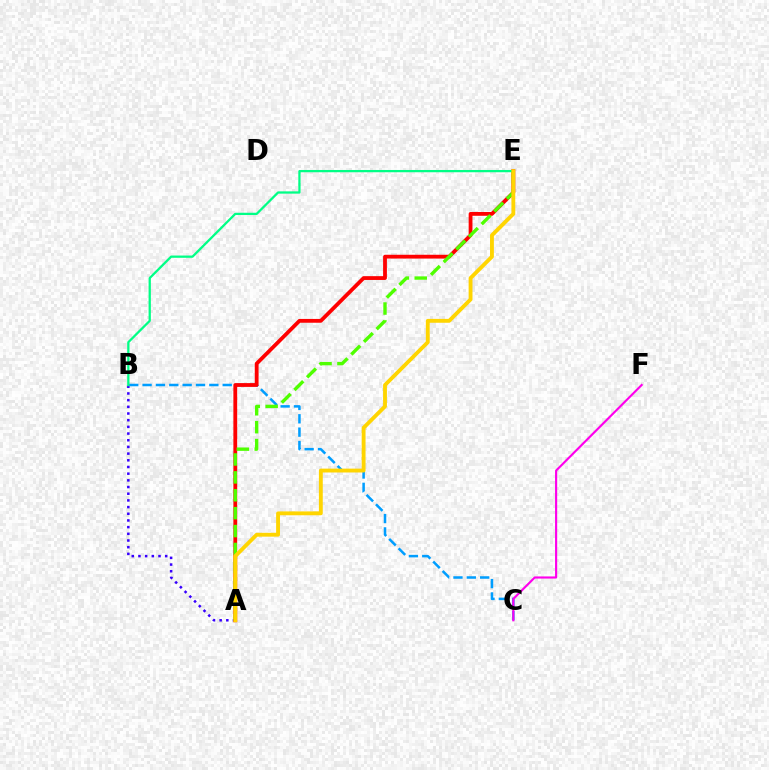{('A', 'B'): [{'color': '#3700ff', 'line_style': 'dotted', 'thickness': 1.82}], ('B', 'C'): [{'color': '#009eff', 'line_style': 'dashed', 'thickness': 1.81}], ('A', 'E'): [{'color': '#ff0000', 'line_style': 'solid', 'thickness': 2.74}, {'color': '#4fff00', 'line_style': 'dashed', 'thickness': 2.43}, {'color': '#ffd500', 'line_style': 'solid', 'thickness': 2.78}], ('C', 'F'): [{'color': '#ff00ed', 'line_style': 'solid', 'thickness': 1.54}], ('B', 'E'): [{'color': '#00ff86', 'line_style': 'solid', 'thickness': 1.64}]}